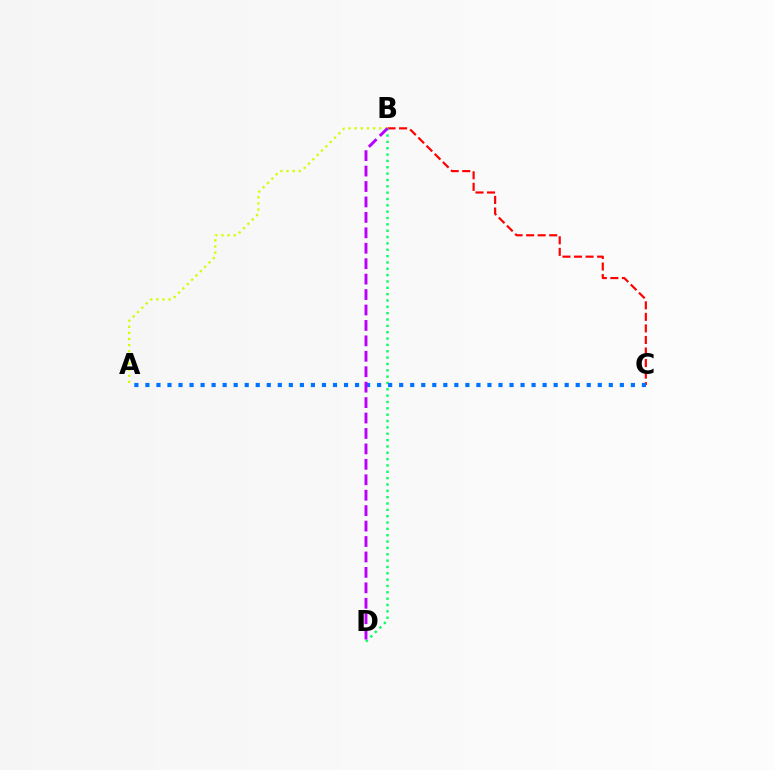{('B', 'C'): [{'color': '#ff0000', 'line_style': 'dashed', 'thickness': 1.57}], ('A', 'B'): [{'color': '#d1ff00', 'line_style': 'dotted', 'thickness': 1.66}], ('B', 'D'): [{'color': '#00ff5c', 'line_style': 'dotted', 'thickness': 1.72}, {'color': '#b900ff', 'line_style': 'dashed', 'thickness': 2.1}], ('A', 'C'): [{'color': '#0074ff', 'line_style': 'dotted', 'thickness': 3.0}]}